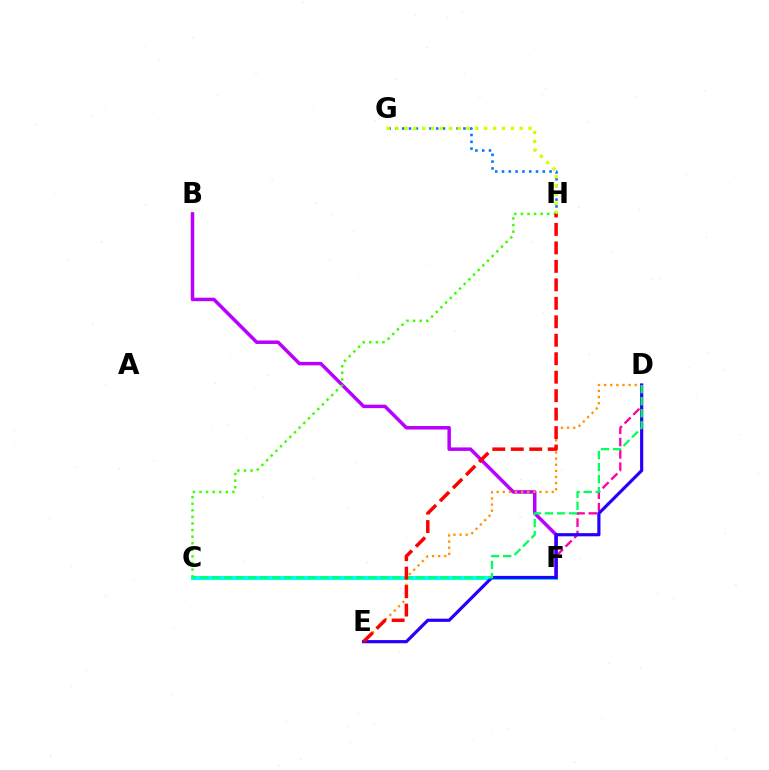{('C', 'F'): [{'color': '#00fff6', 'line_style': 'solid', 'thickness': 2.91}], ('G', 'H'): [{'color': '#0074ff', 'line_style': 'dotted', 'thickness': 1.85}, {'color': '#d1ff00', 'line_style': 'dotted', 'thickness': 2.41}], ('B', 'F'): [{'color': '#b900ff', 'line_style': 'solid', 'thickness': 2.51}], ('D', 'F'): [{'color': '#ff00ac', 'line_style': 'dashed', 'thickness': 1.67}], ('C', 'H'): [{'color': '#3dff00', 'line_style': 'dotted', 'thickness': 1.79}], ('D', 'E'): [{'color': '#ff9400', 'line_style': 'dotted', 'thickness': 1.66}, {'color': '#2500ff', 'line_style': 'solid', 'thickness': 2.29}], ('C', 'D'): [{'color': '#00ff5c', 'line_style': 'dashed', 'thickness': 1.63}], ('E', 'H'): [{'color': '#ff0000', 'line_style': 'dashed', 'thickness': 2.51}]}